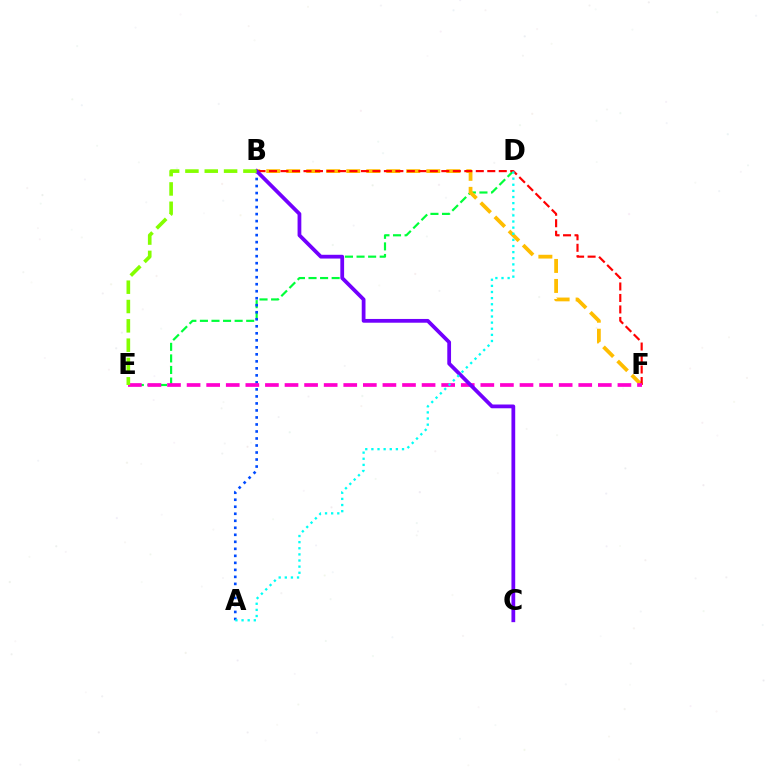{('D', 'E'): [{'color': '#00ff39', 'line_style': 'dashed', 'thickness': 1.57}], ('B', 'F'): [{'color': '#ffbd00', 'line_style': 'dashed', 'thickness': 2.72}, {'color': '#ff0000', 'line_style': 'dashed', 'thickness': 1.56}], ('A', 'B'): [{'color': '#004bff', 'line_style': 'dotted', 'thickness': 1.91}], ('E', 'F'): [{'color': '#ff00cf', 'line_style': 'dashed', 'thickness': 2.66}], ('B', 'C'): [{'color': '#7200ff', 'line_style': 'solid', 'thickness': 2.71}], ('A', 'D'): [{'color': '#00fff6', 'line_style': 'dotted', 'thickness': 1.66}], ('B', 'E'): [{'color': '#84ff00', 'line_style': 'dashed', 'thickness': 2.63}]}